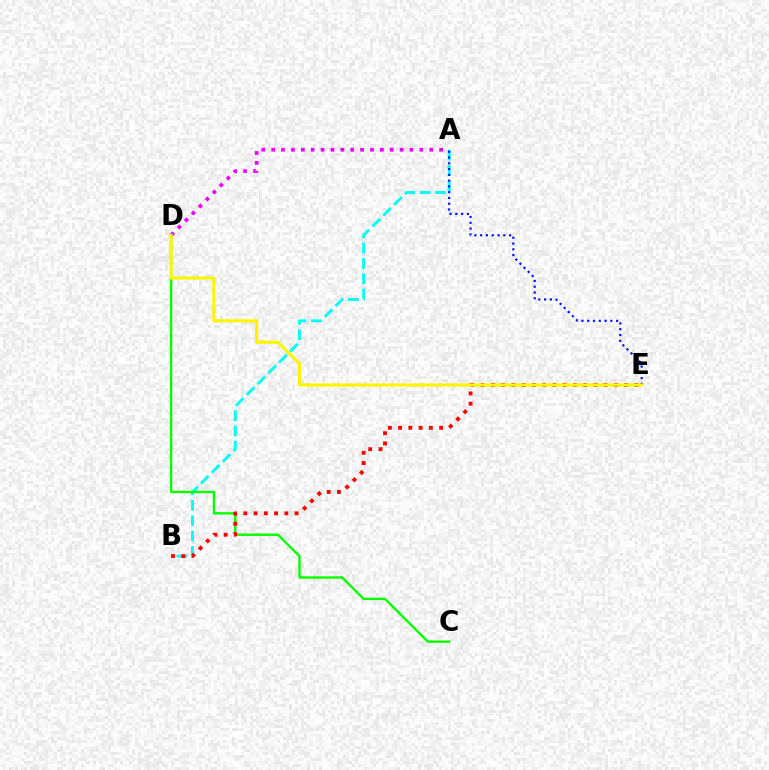{('A', 'D'): [{'color': '#ee00ff', 'line_style': 'dotted', 'thickness': 2.68}], ('A', 'B'): [{'color': '#00fff6', 'line_style': 'dashed', 'thickness': 2.09}], ('C', 'D'): [{'color': '#08ff00', 'line_style': 'solid', 'thickness': 1.72}], ('A', 'E'): [{'color': '#0010ff', 'line_style': 'dotted', 'thickness': 1.57}], ('B', 'E'): [{'color': '#ff0000', 'line_style': 'dotted', 'thickness': 2.79}], ('D', 'E'): [{'color': '#fcf500', 'line_style': 'solid', 'thickness': 2.23}]}